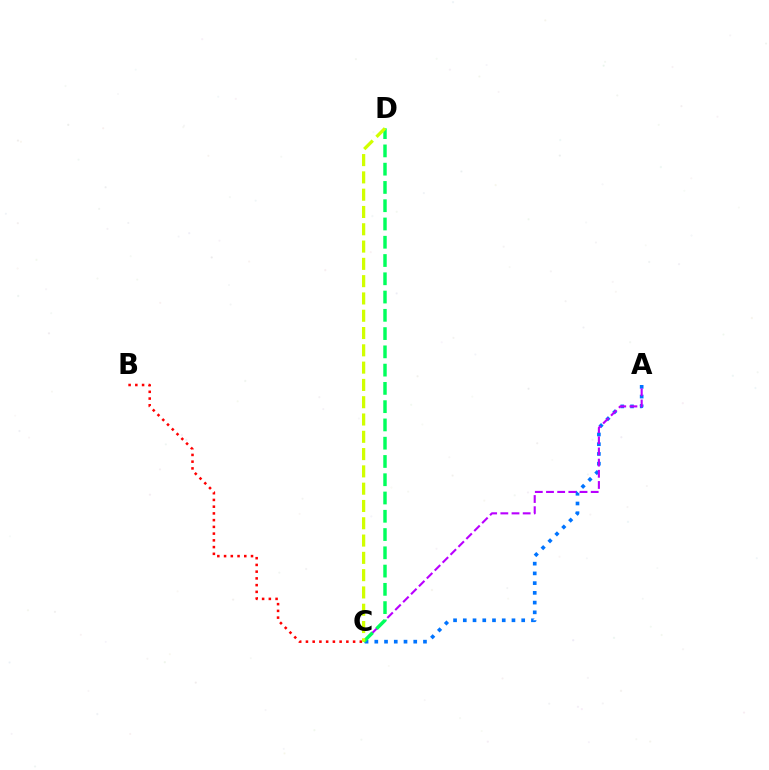{('A', 'C'): [{'color': '#0074ff', 'line_style': 'dotted', 'thickness': 2.65}, {'color': '#b900ff', 'line_style': 'dashed', 'thickness': 1.52}], ('B', 'C'): [{'color': '#ff0000', 'line_style': 'dotted', 'thickness': 1.83}], ('C', 'D'): [{'color': '#00ff5c', 'line_style': 'dashed', 'thickness': 2.48}, {'color': '#d1ff00', 'line_style': 'dashed', 'thickness': 2.35}]}